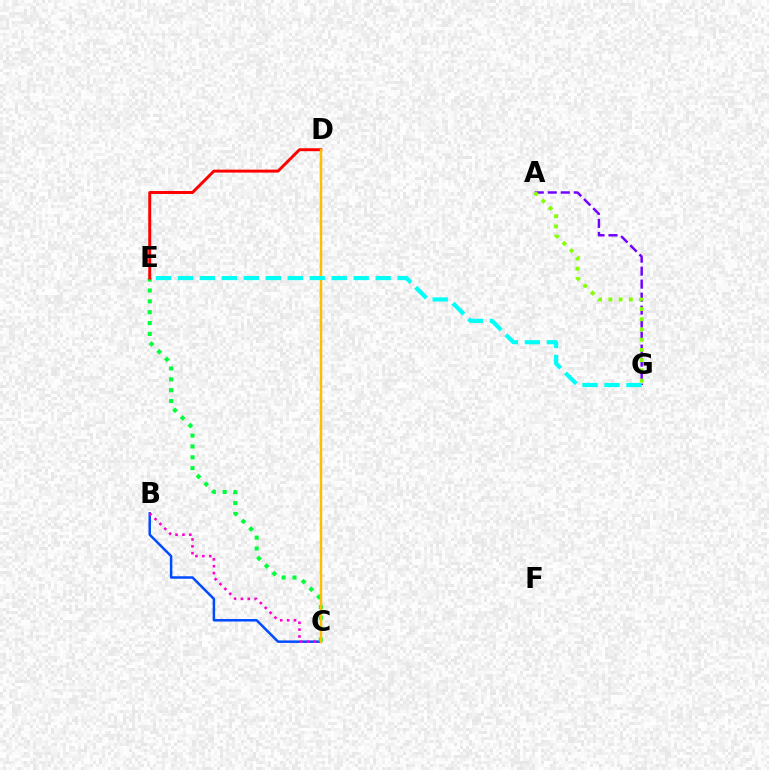{('B', 'C'): [{'color': '#004bff', 'line_style': 'solid', 'thickness': 1.79}, {'color': '#ff00cf', 'line_style': 'dotted', 'thickness': 1.87}], ('C', 'E'): [{'color': '#00ff39', 'line_style': 'dotted', 'thickness': 2.95}], ('D', 'E'): [{'color': '#ff0000', 'line_style': 'solid', 'thickness': 2.12}], ('A', 'G'): [{'color': '#7200ff', 'line_style': 'dashed', 'thickness': 1.77}, {'color': '#84ff00', 'line_style': 'dotted', 'thickness': 2.78}], ('C', 'D'): [{'color': '#ffbd00', 'line_style': 'solid', 'thickness': 1.77}], ('E', 'G'): [{'color': '#00fff6', 'line_style': 'dashed', 'thickness': 2.99}]}